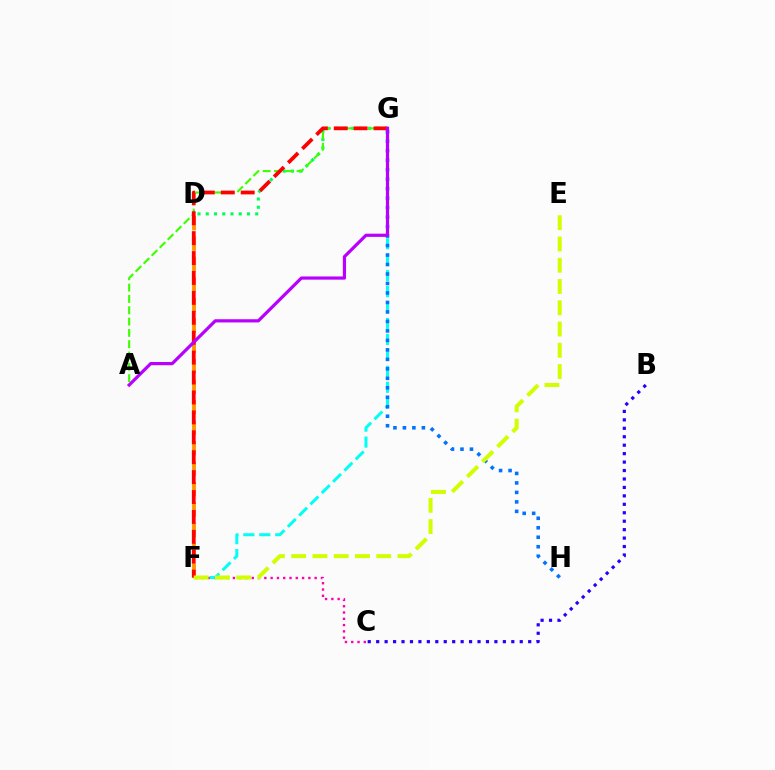{('D', 'G'): [{'color': '#00ff5c', 'line_style': 'dotted', 'thickness': 2.24}], ('A', 'G'): [{'color': '#3dff00', 'line_style': 'dashed', 'thickness': 1.54}, {'color': '#b900ff', 'line_style': 'solid', 'thickness': 2.3}], ('D', 'F'): [{'color': '#ff9400', 'line_style': 'dashed', 'thickness': 2.78}], ('C', 'F'): [{'color': '#ff00ac', 'line_style': 'dotted', 'thickness': 1.71}], ('F', 'G'): [{'color': '#00fff6', 'line_style': 'dashed', 'thickness': 2.17}, {'color': '#ff0000', 'line_style': 'dashed', 'thickness': 2.71}], ('B', 'C'): [{'color': '#2500ff', 'line_style': 'dotted', 'thickness': 2.29}], ('G', 'H'): [{'color': '#0074ff', 'line_style': 'dotted', 'thickness': 2.58}], ('E', 'F'): [{'color': '#d1ff00', 'line_style': 'dashed', 'thickness': 2.89}]}